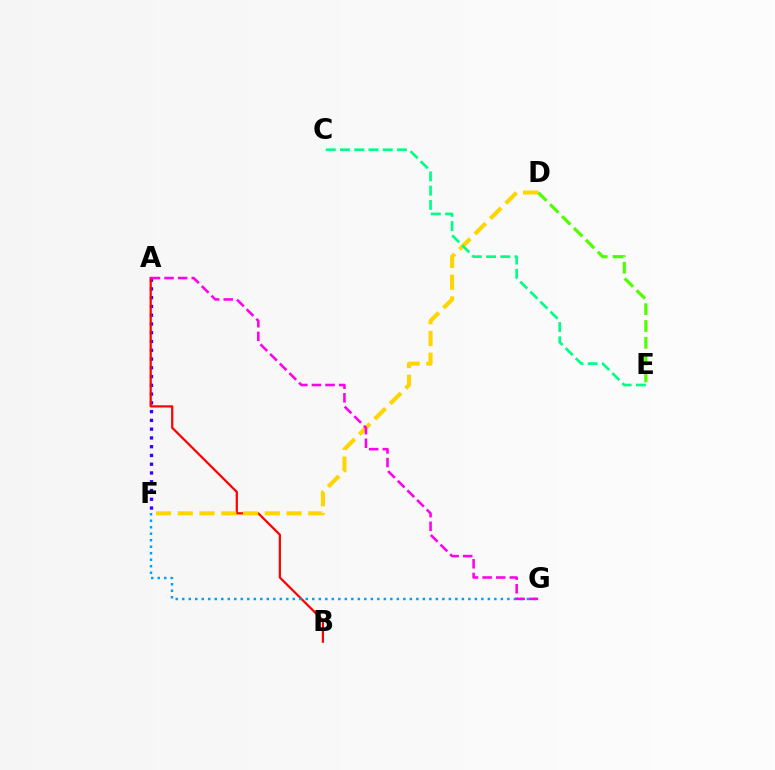{('A', 'F'): [{'color': '#3700ff', 'line_style': 'dotted', 'thickness': 2.38}], ('A', 'B'): [{'color': '#ff0000', 'line_style': 'solid', 'thickness': 1.6}], ('D', 'E'): [{'color': '#4fff00', 'line_style': 'dashed', 'thickness': 2.28}], ('D', 'F'): [{'color': '#ffd500', 'line_style': 'dashed', 'thickness': 2.96}], ('F', 'G'): [{'color': '#009eff', 'line_style': 'dotted', 'thickness': 1.77}], ('A', 'G'): [{'color': '#ff00ed', 'line_style': 'dashed', 'thickness': 1.85}], ('C', 'E'): [{'color': '#00ff86', 'line_style': 'dashed', 'thickness': 1.93}]}